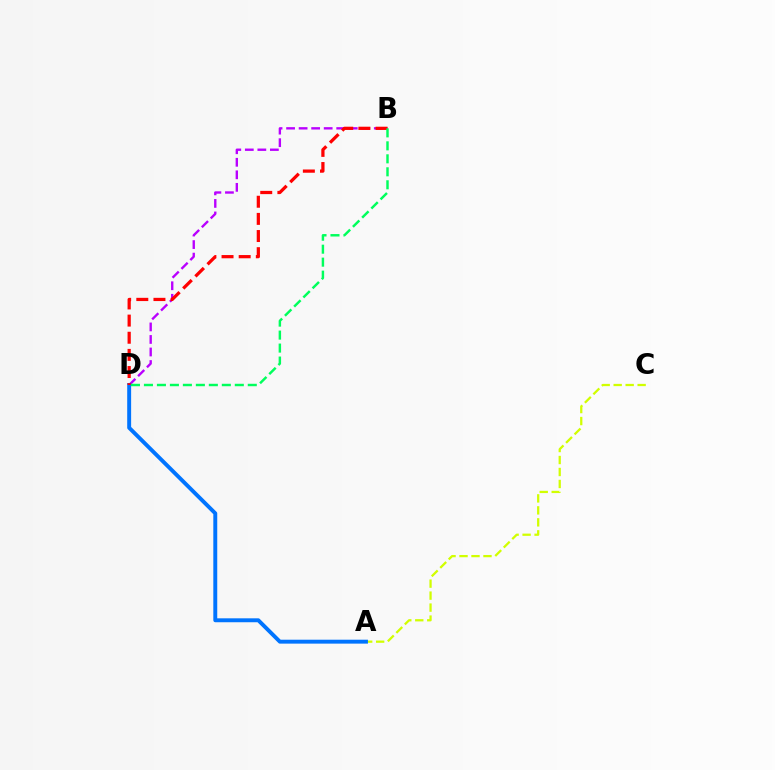{('B', 'D'): [{'color': '#b900ff', 'line_style': 'dashed', 'thickness': 1.7}, {'color': '#ff0000', 'line_style': 'dashed', 'thickness': 2.33}, {'color': '#00ff5c', 'line_style': 'dashed', 'thickness': 1.76}], ('A', 'C'): [{'color': '#d1ff00', 'line_style': 'dashed', 'thickness': 1.63}], ('A', 'D'): [{'color': '#0074ff', 'line_style': 'solid', 'thickness': 2.82}]}